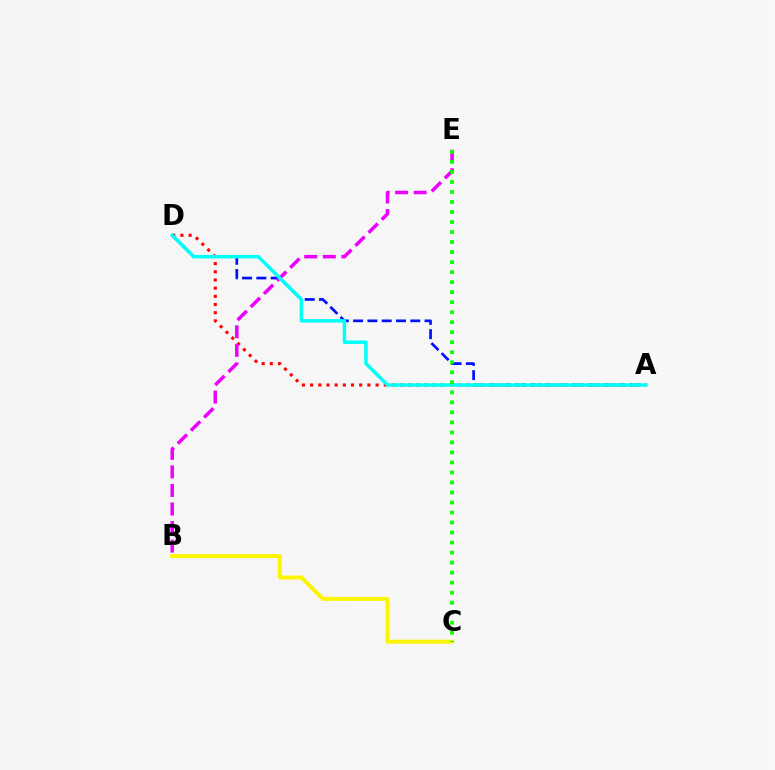{('A', 'D'): [{'color': '#0010ff', 'line_style': 'dashed', 'thickness': 1.94}, {'color': '#ff0000', 'line_style': 'dotted', 'thickness': 2.22}, {'color': '#00fff6', 'line_style': 'solid', 'thickness': 2.51}], ('B', 'E'): [{'color': '#ee00ff', 'line_style': 'dashed', 'thickness': 2.52}], ('B', 'C'): [{'color': '#fcf500', 'line_style': 'solid', 'thickness': 2.85}], ('C', 'E'): [{'color': '#08ff00', 'line_style': 'dotted', 'thickness': 2.72}]}